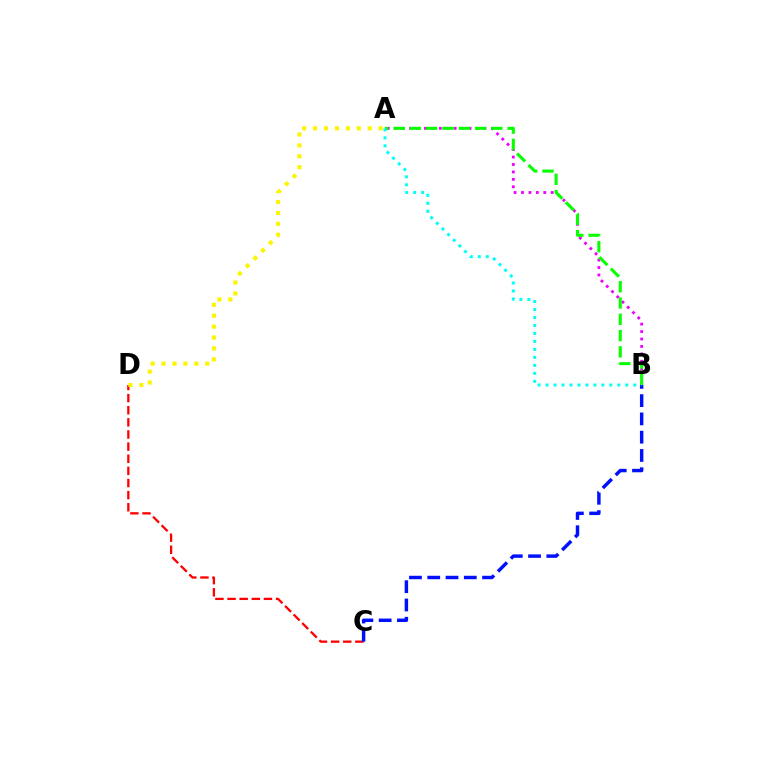{('A', 'B'): [{'color': '#ee00ff', 'line_style': 'dotted', 'thickness': 2.02}, {'color': '#08ff00', 'line_style': 'dashed', 'thickness': 2.21}, {'color': '#00fff6', 'line_style': 'dotted', 'thickness': 2.17}], ('C', 'D'): [{'color': '#ff0000', 'line_style': 'dashed', 'thickness': 1.65}], ('B', 'C'): [{'color': '#0010ff', 'line_style': 'dashed', 'thickness': 2.48}], ('A', 'D'): [{'color': '#fcf500', 'line_style': 'dotted', 'thickness': 2.97}]}